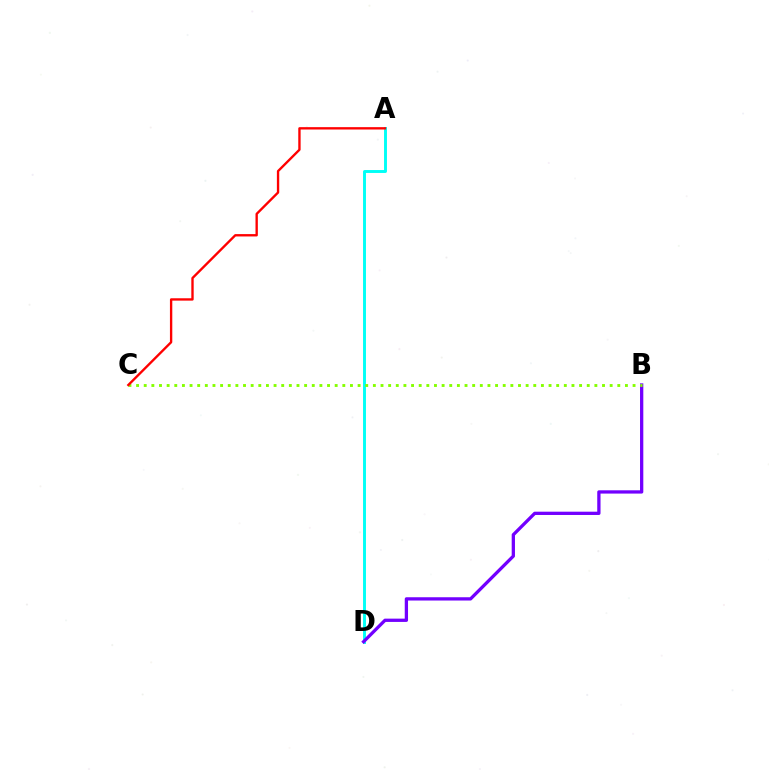{('A', 'D'): [{'color': '#00fff6', 'line_style': 'solid', 'thickness': 2.1}], ('B', 'D'): [{'color': '#7200ff', 'line_style': 'solid', 'thickness': 2.37}], ('B', 'C'): [{'color': '#84ff00', 'line_style': 'dotted', 'thickness': 2.08}], ('A', 'C'): [{'color': '#ff0000', 'line_style': 'solid', 'thickness': 1.7}]}